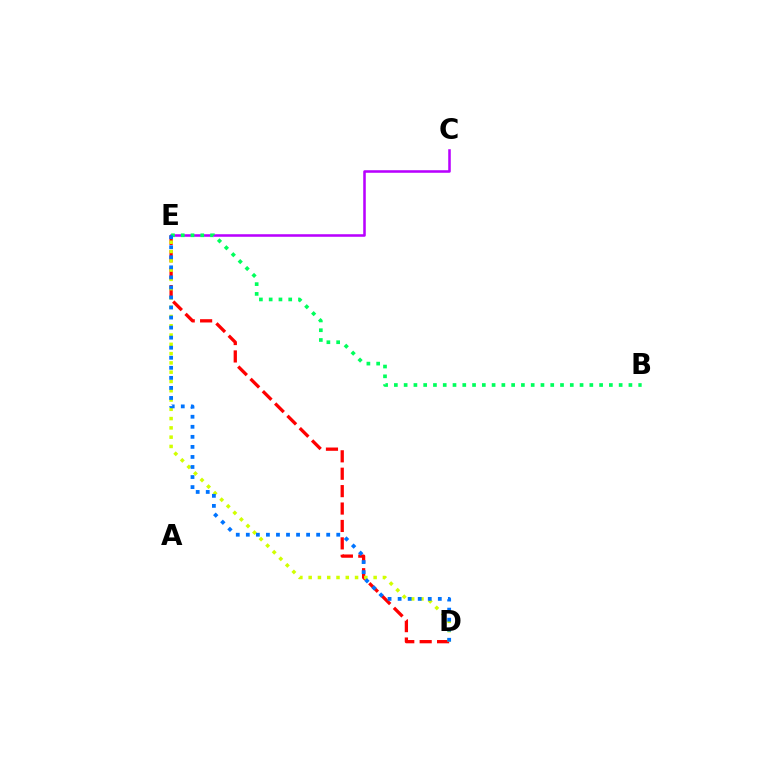{('C', 'E'): [{'color': '#b900ff', 'line_style': 'solid', 'thickness': 1.84}], ('D', 'E'): [{'color': '#ff0000', 'line_style': 'dashed', 'thickness': 2.37}, {'color': '#d1ff00', 'line_style': 'dotted', 'thickness': 2.52}, {'color': '#0074ff', 'line_style': 'dotted', 'thickness': 2.73}], ('B', 'E'): [{'color': '#00ff5c', 'line_style': 'dotted', 'thickness': 2.66}]}